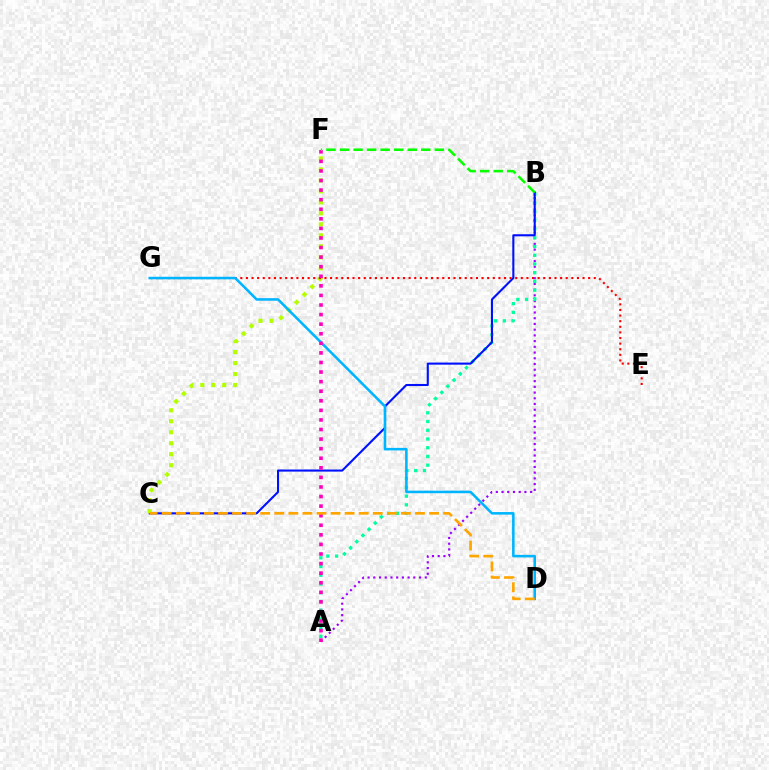{('A', 'B'): [{'color': '#9b00ff', 'line_style': 'dotted', 'thickness': 1.55}, {'color': '#00ff9d', 'line_style': 'dotted', 'thickness': 2.37}], ('B', 'C'): [{'color': '#0010ff', 'line_style': 'solid', 'thickness': 1.51}], ('C', 'F'): [{'color': '#b3ff00', 'line_style': 'dotted', 'thickness': 2.98}], ('E', 'G'): [{'color': '#ff0000', 'line_style': 'dotted', 'thickness': 1.52}], ('D', 'G'): [{'color': '#00b5ff', 'line_style': 'solid', 'thickness': 1.84}], ('A', 'F'): [{'color': '#ff00bd', 'line_style': 'dotted', 'thickness': 2.6}], ('B', 'F'): [{'color': '#08ff00', 'line_style': 'dashed', 'thickness': 1.84}], ('C', 'D'): [{'color': '#ffa500', 'line_style': 'dashed', 'thickness': 1.91}]}